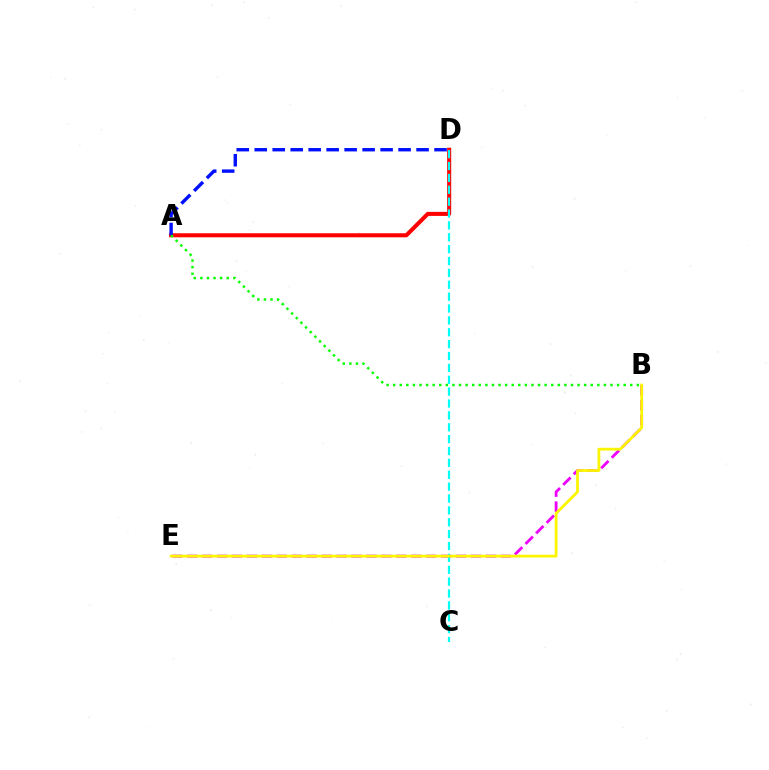{('B', 'E'): [{'color': '#ee00ff', 'line_style': 'dashed', 'thickness': 2.03}, {'color': '#fcf500', 'line_style': 'solid', 'thickness': 1.99}], ('A', 'D'): [{'color': '#ff0000', 'line_style': 'solid', 'thickness': 2.92}, {'color': '#0010ff', 'line_style': 'dashed', 'thickness': 2.44}], ('C', 'D'): [{'color': '#00fff6', 'line_style': 'dashed', 'thickness': 1.61}], ('A', 'B'): [{'color': '#08ff00', 'line_style': 'dotted', 'thickness': 1.79}]}